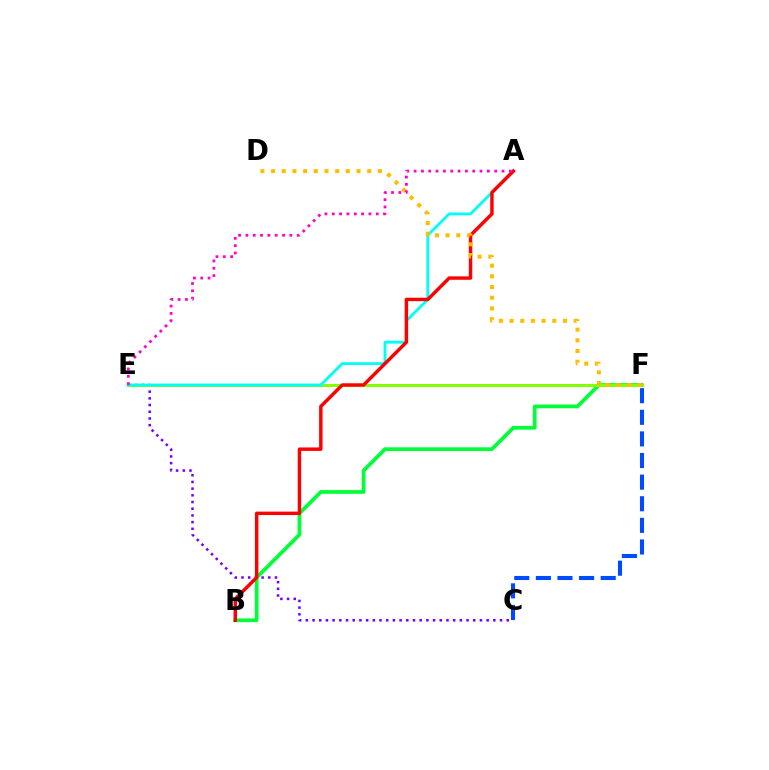{('C', 'E'): [{'color': '#7200ff', 'line_style': 'dotted', 'thickness': 1.82}], ('C', 'F'): [{'color': '#004bff', 'line_style': 'dashed', 'thickness': 2.94}], ('B', 'F'): [{'color': '#00ff39', 'line_style': 'solid', 'thickness': 2.69}], ('E', 'F'): [{'color': '#84ff00', 'line_style': 'solid', 'thickness': 2.17}], ('A', 'E'): [{'color': '#00fff6', 'line_style': 'solid', 'thickness': 2.05}, {'color': '#ff00cf', 'line_style': 'dotted', 'thickness': 1.99}], ('A', 'B'): [{'color': '#ff0000', 'line_style': 'solid', 'thickness': 2.47}], ('D', 'F'): [{'color': '#ffbd00', 'line_style': 'dotted', 'thickness': 2.9}]}